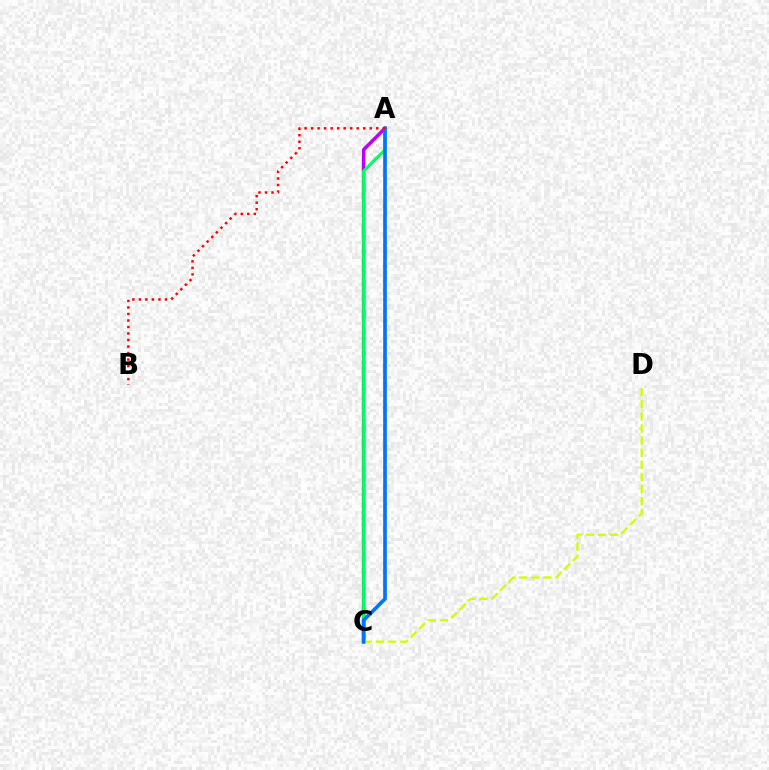{('A', 'C'): [{'color': '#b900ff', 'line_style': 'solid', 'thickness': 2.52}, {'color': '#00ff5c', 'line_style': 'solid', 'thickness': 2.21}, {'color': '#0074ff', 'line_style': 'solid', 'thickness': 2.63}], ('C', 'D'): [{'color': '#d1ff00', 'line_style': 'dashed', 'thickness': 1.65}], ('A', 'B'): [{'color': '#ff0000', 'line_style': 'dotted', 'thickness': 1.77}]}